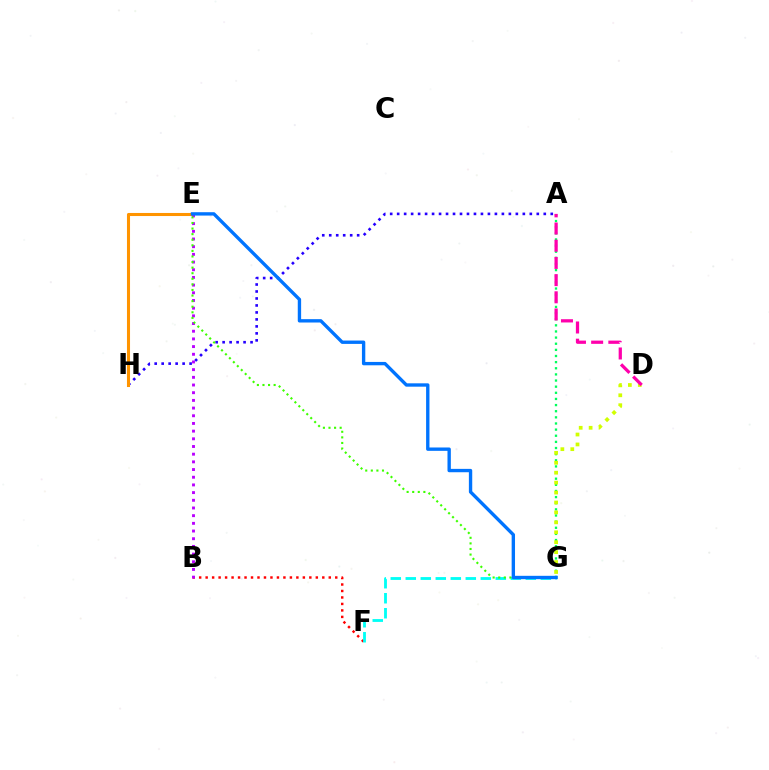{('A', 'H'): [{'color': '#2500ff', 'line_style': 'dotted', 'thickness': 1.9}], ('A', 'G'): [{'color': '#00ff5c', 'line_style': 'dotted', 'thickness': 1.67}], ('B', 'F'): [{'color': '#ff0000', 'line_style': 'dotted', 'thickness': 1.76}], ('E', 'H'): [{'color': '#ff9400', 'line_style': 'solid', 'thickness': 2.21}], ('B', 'E'): [{'color': '#b900ff', 'line_style': 'dotted', 'thickness': 2.09}], ('F', 'G'): [{'color': '#00fff6', 'line_style': 'dashed', 'thickness': 2.04}], ('E', 'G'): [{'color': '#3dff00', 'line_style': 'dotted', 'thickness': 1.52}, {'color': '#0074ff', 'line_style': 'solid', 'thickness': 2.42}], ('D', 'G'): [{'color': '#d1ff00', 'line_style': 'dotted', 'thickness': 2.7}], ('A', 'D'): [{'color': '#ff00ac', 'line_style': 'dashed', 'thickness': 2.34}]}